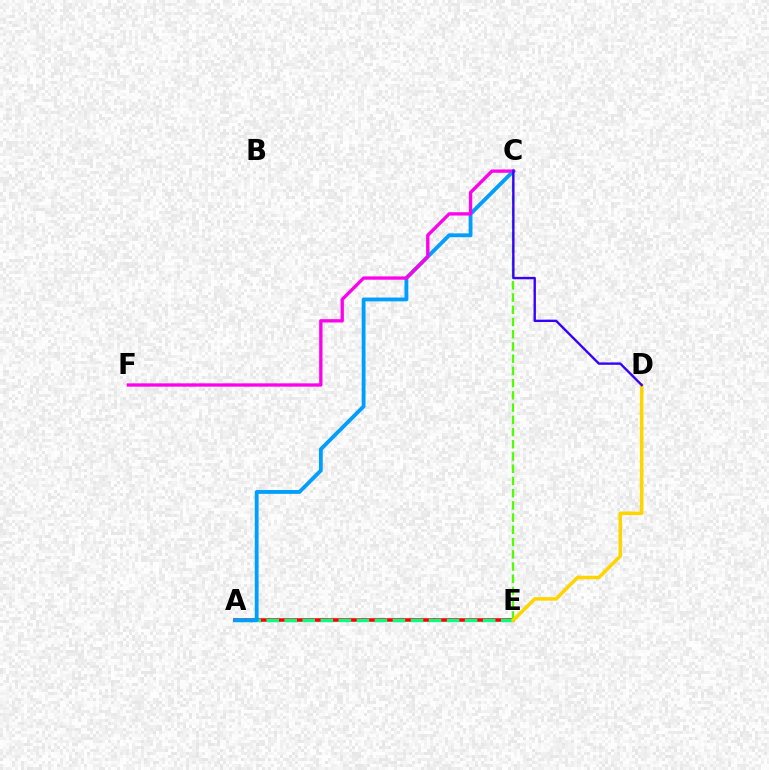{('A', 'E'): [{'color': '#ff0000', 'line_style': 'solid', 'thickness': 2.57}, {'color': '#00ff86', 'line_style': 'dashed', 'thickness': 2.45}], ('C', 'E'): [{'color': '#4fff00', 'line_style': 'dashed', 'thickness': 1.66}], ('A', 'C'): [{'color': '#009eff', 'line_style': 'solid', 'thickness': 2.75}], ('C', 'F'): [{'color': '#ff00ed', 'line_style': 'solid', 'thickness': 2.39}], ('D', 'E'): [{'color': '#ffd500', 'line_style': 'solid', 'thickness': 2.55}], ('C', 'D'): [{'color': '#3700ff', 'line_style': 'solid', 'thickness': 1.71}]}